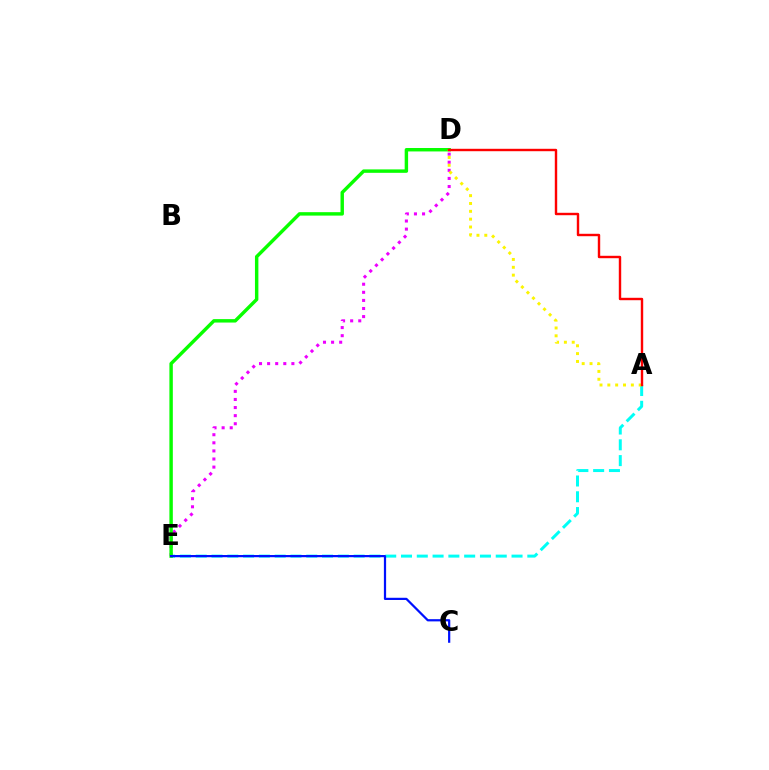{('D', 'E'): [{'color': '#ee00ff', 'line_style': 'dotted', 'thickness': 2.2}, {'color': '#08ff00', 'line_style': 'solid', 'thickness': 2.47}], ('A', 'E'): [{'color': '#00fff6', 'line_style': 'dashed', 'thickness': 2.15}], ('A', 'D'): [{'color': '#fcf500', 'line_style': 'dotted', 'thickness': 2.13}, {'color': '#ff0000', 'line_style': 'solid', 'thickness': 1.74}], ('C', 'E'): [{'color': '#0010ff', 'line_style': 'solid', 'thickness': 1.6}]}